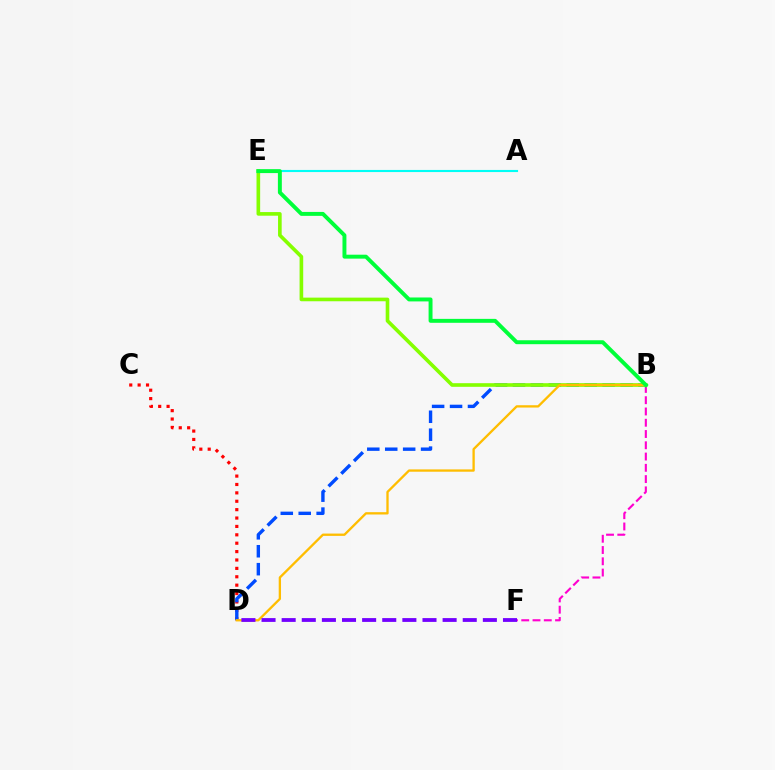{('C', 'D'): [{'color': '#ff0000', 'line_style': 'dotted', 'thickness': 2.28}], ('B', 'F'): [{'color': '#ff00cf', 'line_style': 'dashed', 'thickness': 1.53}], ('B', 'D'): [{'color': '#004bff', 'line_style': 'dashed', 'thickness': 2.44}, {'color': '#ffbd00', 'line_style': 'solid', 'thickness': 1.67}], ('B', 'E'): [{'color': '#84ff00', 'line_style': 'solid', 'thickness': 2.62}, {'color': '#00ff39', 'line_style': 'solid', 'thickness': 2.83}], ('A', 'E'): [{'color': '#00fff6', 'line_style': 'solid', 'thickness': 1.53}], ('D', 'F'): [{'color': '#7200ff', 'line_style': 'dashed', 'thickness': 2.73}]}